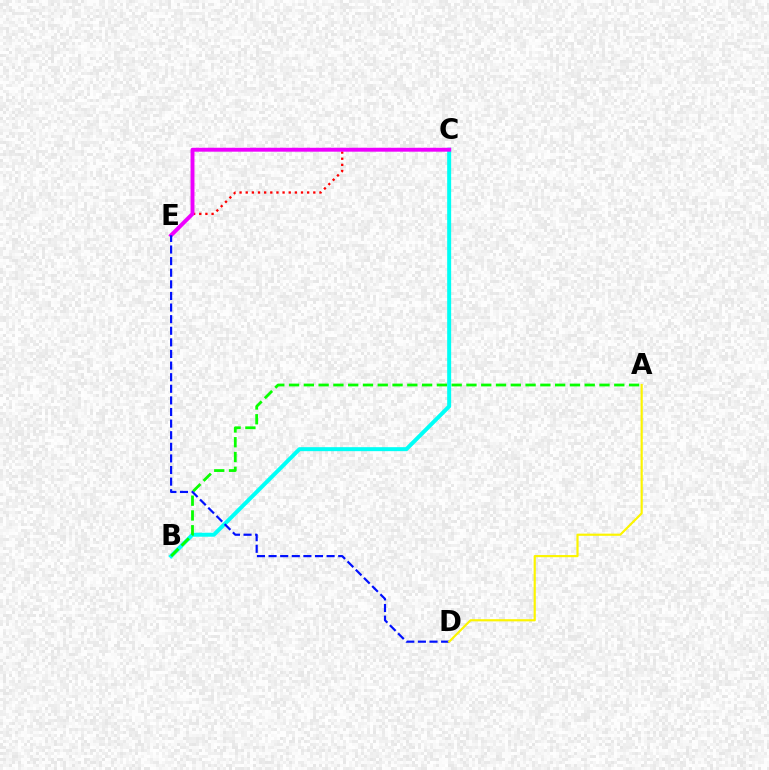{('C', 'E'): [{'color': '#ff0000', 'line_style': 'dotted', 'thickness': 1.67}, {'color': '#ee00ff', 'line_style': 'solid', 'thickness': 2.82}], ('B', 'C'): [{'color': '#00fff6', 'line_style': 'solid', 'thickness': 2.87}], ('A', 'B'): [{'color': '#08ff00', 'line_style': 'dashed', 'thickness': 2.01}], ('D', 'E'): [{'color': '#0010ff', 'line_style': 'dashed', 'thickness': 1.58}], ('A', 'D'): [{'color': '#fcf500', 'line_style': 'solid', 'thickness': 1.57}]}